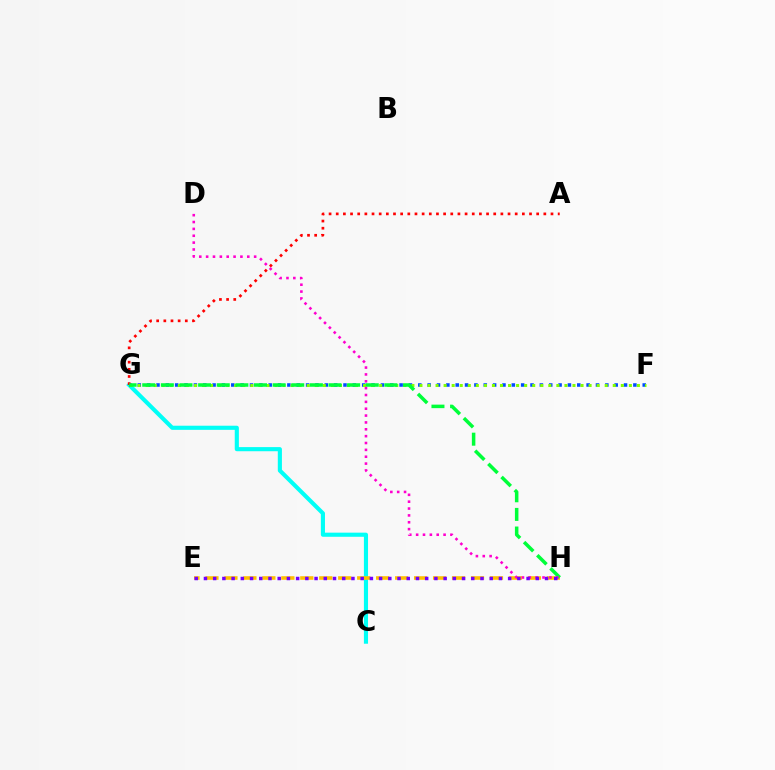{('C', 'G'): [{'color': '#00fff6', 'line_style': 'solid', 'thickness': 2.97}], ('F', 'G'): [{'color': '#004bff', 'line_style': 'dotted', 'thickness': 2.54}, {'color': '#84ff00', 'line_style': 'dotted', 'thickness': 2.19}], ('E', 'H'): [{'color': '#ffbd00', 'line_style': 'dashed', 'thickness': 2.58}, {'color': '#7200ff', 'line_style': 'dotted', 'thickness': 2.5}], ('A', 'G'): [{'color': '#ff0000', 'line_style': 'dotted', 'thickness': 1.94}], ('G', 'H'): [{'color': '#00ff39', 'line_style': 'dashed', 'thickness': 2.53}], ('D', 'H'): [{'color': '#ff00cf', 'line_style': 'dotted', 'thickness': 1.86}]}